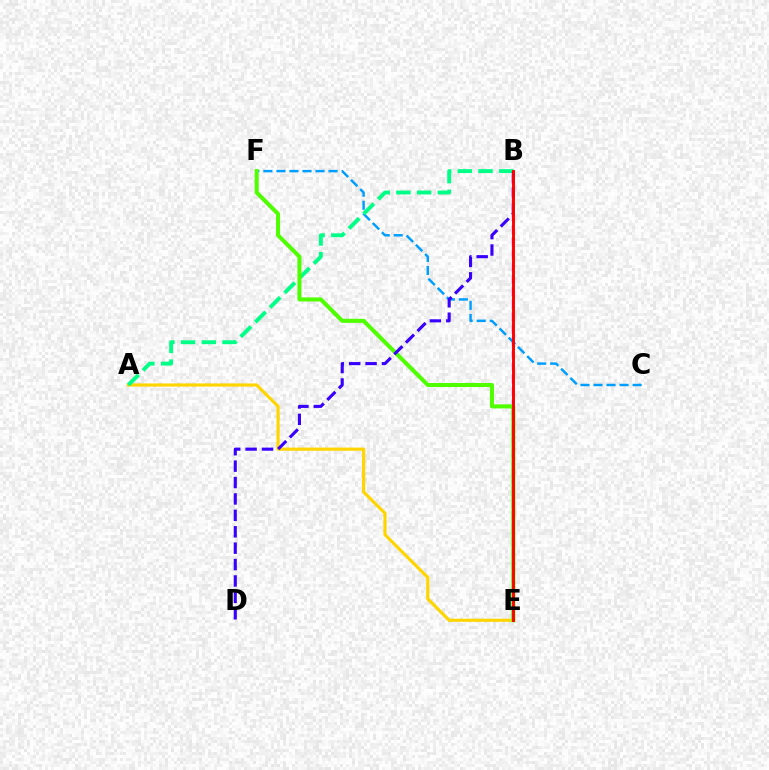{('B', 'E'): [{'color': '#ff00ed', 'line_style': 'dashed', 'thickness': 1.69}, {'color': '#ff0000', 'line_style': 'solid', 'thickness': 2.08}], ('C', 'F'): [{'color': '#009eff', 'line_style': 'dashed', 'thickness': 1.77}], ('A', 'E'): [{'color': '#ffd500', 'line_style': 'solid', 'thickness': 2.27}], ('A', 'B'): [{'color': '#00ff86', 'line_style': 'dashed', 'thickness': 2.81}], ('E', 'F'): [{'color': '#4fff00', 'line_style': 'solid', 'thickness': 2.91}], ('B', 'D'): [{'color': '#3700ff', 'line_style': 'dashed', 'thickness': 2.23}]}